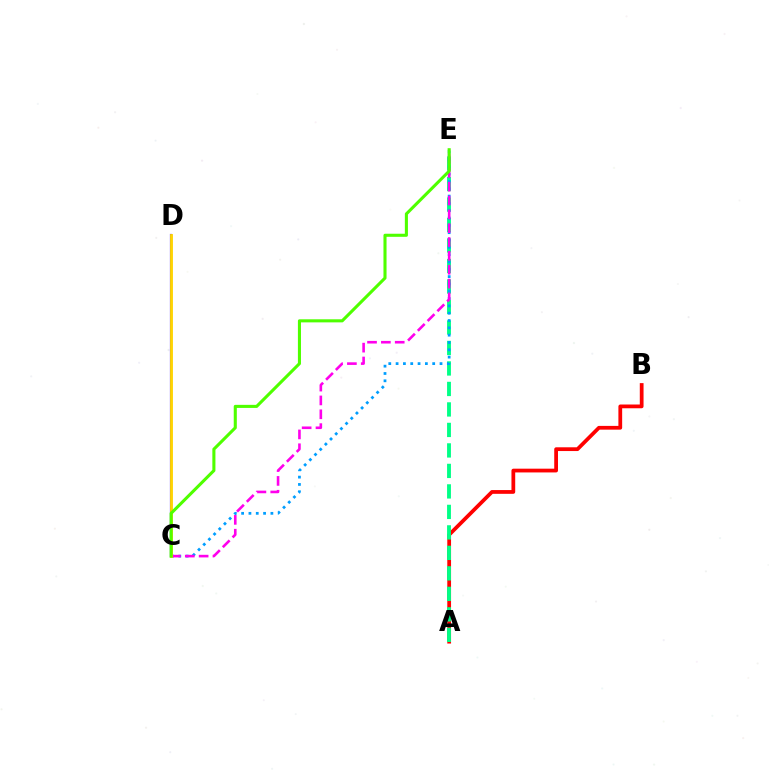{('C', 'D'): [{'color': '#3700ff', 'line_style': 'solid', 'thickness': 1.57}, {'color': '#ffd500', 'line_style': 'solid', 'thickness': 2.05}], ('A', 'B'): [{'color': '#ff0000', 'line_style': 'solid', 'thickness': 2.71}], ('A', 'E'): [{'color': '#00ff86', 'line_style': 'dashed', 'thickness': 2.78}], ('C', 'E'): [{'color': '#009eff', 'line_style': 'dotted', 'thickness': 1.99}, {'color': '#ff00ed', 'line_style': 'dashed', 'thickness': 1.88}, {'color': '#4fff00', 'line_style': 'solid', 'thickness': 2.22}]}